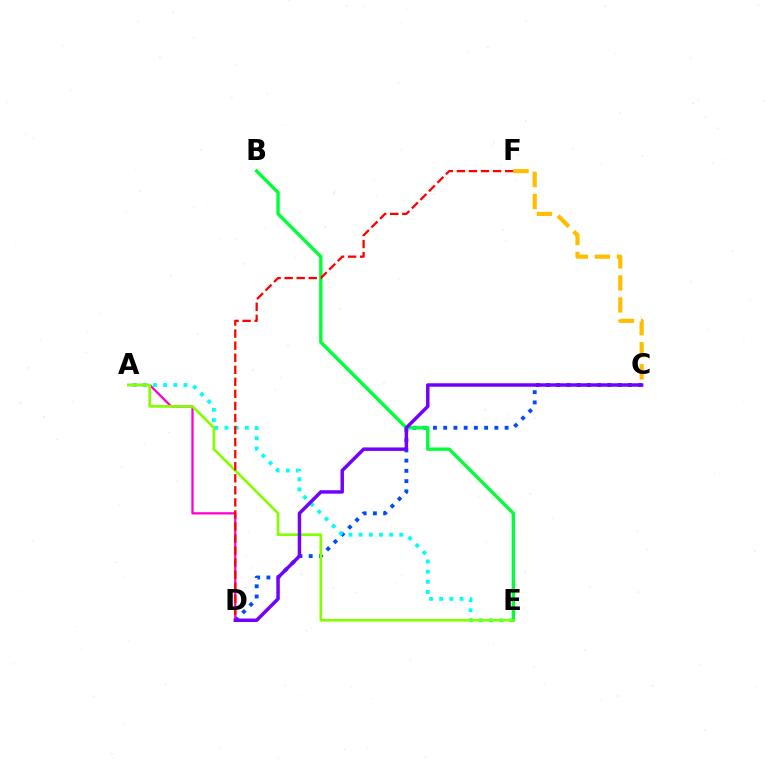{('C', 'D'): [{'color': '#004bff', 'line_style': 'dotted', 'thickness': 2.78}, {'color': '#7200ff', 'line_style': 'solid', 'thickness': 2.49}], ('C', 'F'): [{'color': '#ffbd00', 'line_style': 'dashed', 'thickness': 3.0}], ('A', 'E'): [{'color': '#00fff6', 'line_style': 'dotted', 'thickness': 2.76}, {'color': '#84ff00', 'line_style': 'solid', 'thickness': 1.92}], ('B', 'E'): [{'color': '#00ff39', 'line_style': 'solid', 'thickness': 2.43}], ('A', 'D'): [{'color': '#ff00cf', 'line_style': 'solid', 'thickness': 1.64}], ('D', 'F'): [{'color': '#ff0000', 'line_style': 'dashed', 'thickness': 1.64}]}